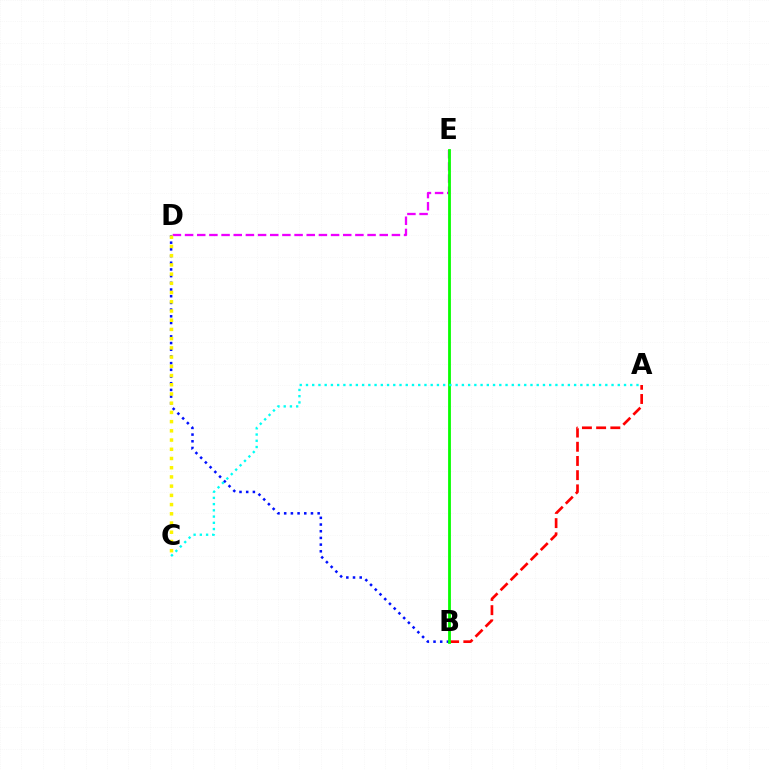{('D', 'E'): [{'color': '#ee00ff', 'line_style': 'dashed', 'thickness': 1.65}], ('B', 'D'): [{'color': '#0010ff', 'line_style': 'dotted', 'thickness': 1.82}], ('C', 'D'): [{'color': '#fcf500', 'line_style': 'dotted', 'thickness': 2.5}], ('A', 'B'): [{'color': '#ff0000', 'line_style': 'dashed', 'thickness': 1.93}], ('B', 'E'): [{'color': '#08ff00', 'line_style': 'solid', 'thickness': 2.01}], ('A', 'C'): [{'color': '#00fff6', 'line_style': 'dotted', 'thickness': 1.69}]}